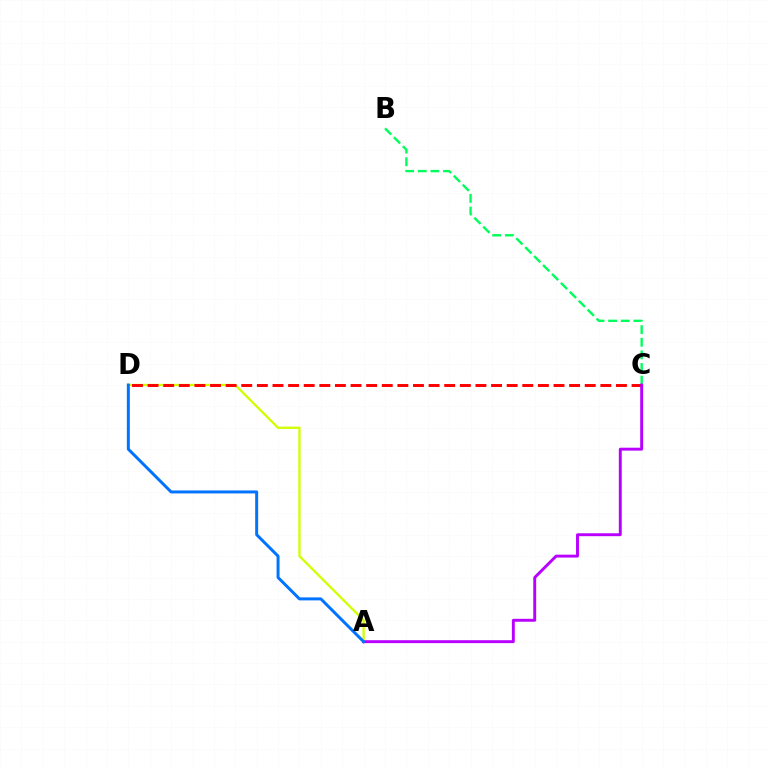{('A', 'D'): [{'color': '#d1ff00', 'line_style': 'solid', 'thickness': 1.66}, {'color': '#0074ff', 'line_style': 'solid', 'thickness': 2.15}], ('B', 'C'): [{'color': '#00ff5c', 'line_style': 'dashed', 'thickness': 1.71}], ('C', 'D'): [{'color': '#ff0000', 'line_style': 'dashed', 'thickness': 2.12}], ('A', 'C'): [{'color': '#b900ff', 'line_style': 'solid', 'thickness': 2.1}]}